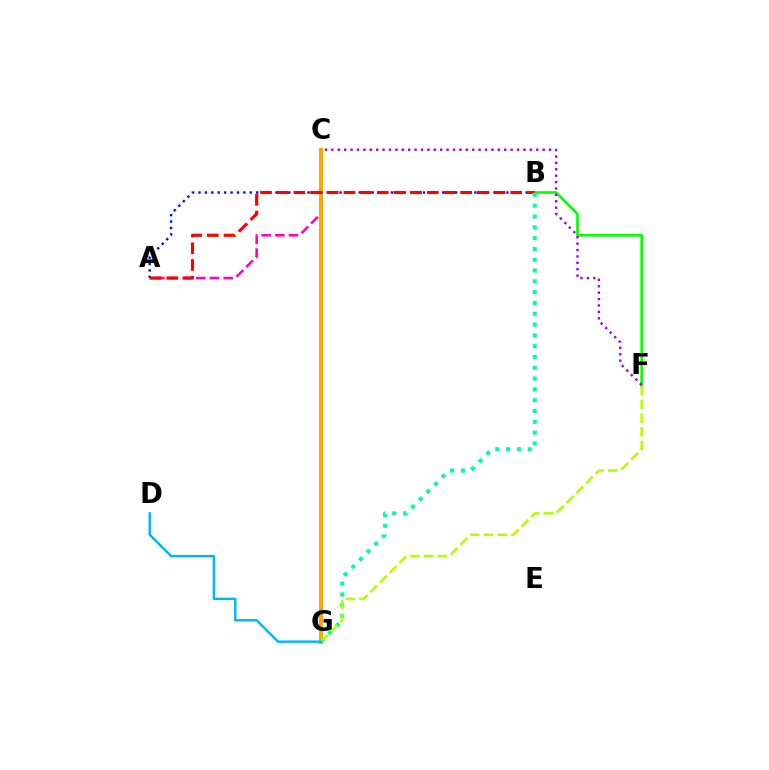{('A', 'C'): [{'color': '#ff00bd', 'line_style': 'dashed', 'thickness': 1.86}], ('C', 'G'): [{'color': '#ffa500', 'line_style': 'solid', 'thickness': 2.96}], ('A', 'B'): [{'color': '#0010ff', 'line_style': 'dotted', 'thickness': 1.74}, {'color': '#ff0000', 'line_style': 'dashed', 'thickness': 2.27}], ('B', 'F'): [{'color': '#08ff00', 'line_style': 'solid', 'thickness': 1.92}], ('C', 'F'): [{'color': '#9b00ff', 'line_style': 'dotted', 'thickness': 1.74}], ('B', 'G'): [{'color': '#00ff9d', 'line_style': 'dotted', 'thickness': 2.94}], ('F', 'G'): [{'color': '#b3ff00', 'line_style': 'dashed', 'thickness': 1.87}], ('D', 'G'): [{'color': '#00b5ff', 'line_style': 'solid', 'thickness': 1.75}]}